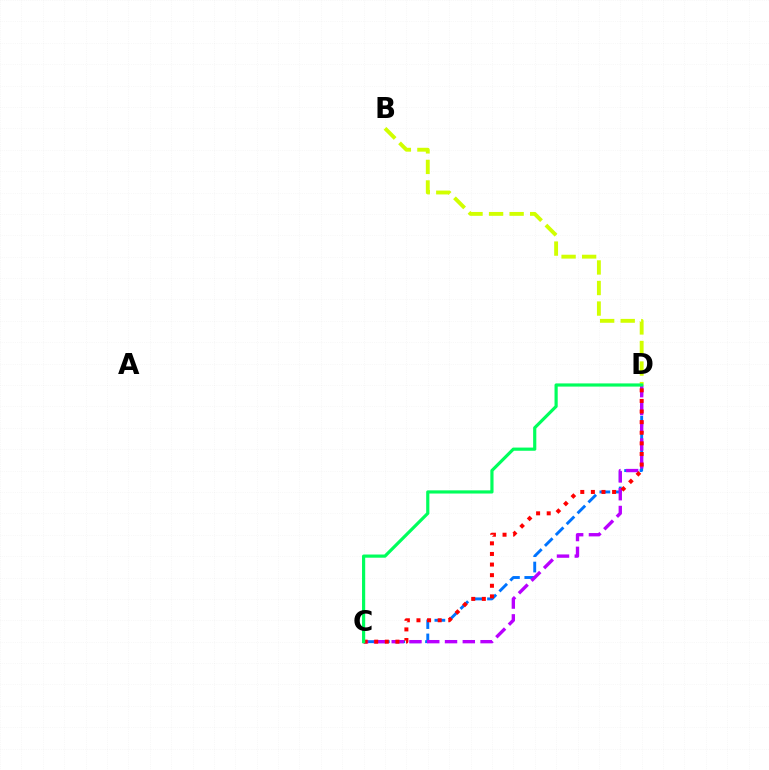{('C', 'D'): [{'color': '#0074ff', 'line_style': 'dashed', 'thickness': 2.09}, {'color': '#b900ff', 'line_style': 'dashed', 'thickness': 2.41}, {'color': '#ff0000', 'line_style': 'dotted', 'thickness': 2.88}, {'color': '#00ff5c', 'line_style': 'solid', 'thickness': 2.29}], ('B', 'D'): [{'color': '#d1ff00', 'line_style': 'dashed', 'thickness': 2.79}]}